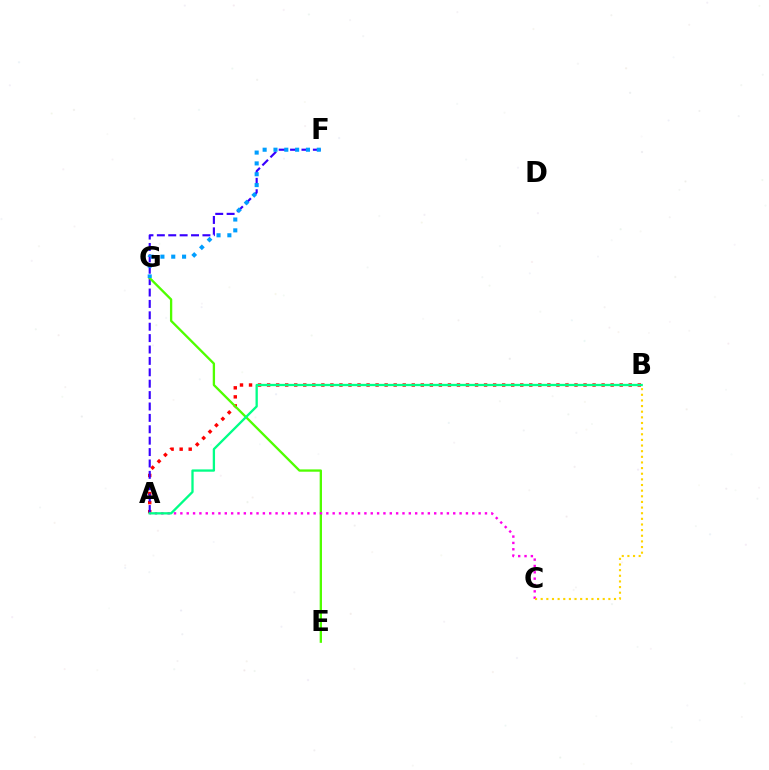{('A', 'B'): [{'color': '#ff0000', 'line_style': 'dotted', 'thickness': 2.46}, {'color': '#00ff86', 'line_style': 'solid', 'thickness': 1.66}], ('A', 'F'): [{'color': '#3700ff', 'line_style': 'dashed', 'thickness': 1.55}], ('E', 'G'): [{'color': '#4fff00', 'line_style': 'solid', 'thickness': 1.67}], ('A', 'C'): [{'color': '#ff00ed', 'line_style': 'dotted', 'thickness': 1.72}], ('B', 'C'): [{'color': '#ffd500', 'line_style': 'dotted', 'thickness': 1.53}], ('F', 'G'): [{'color': '#009eff', 'line_style': 'dotted', 'thickness': 2.94}]}